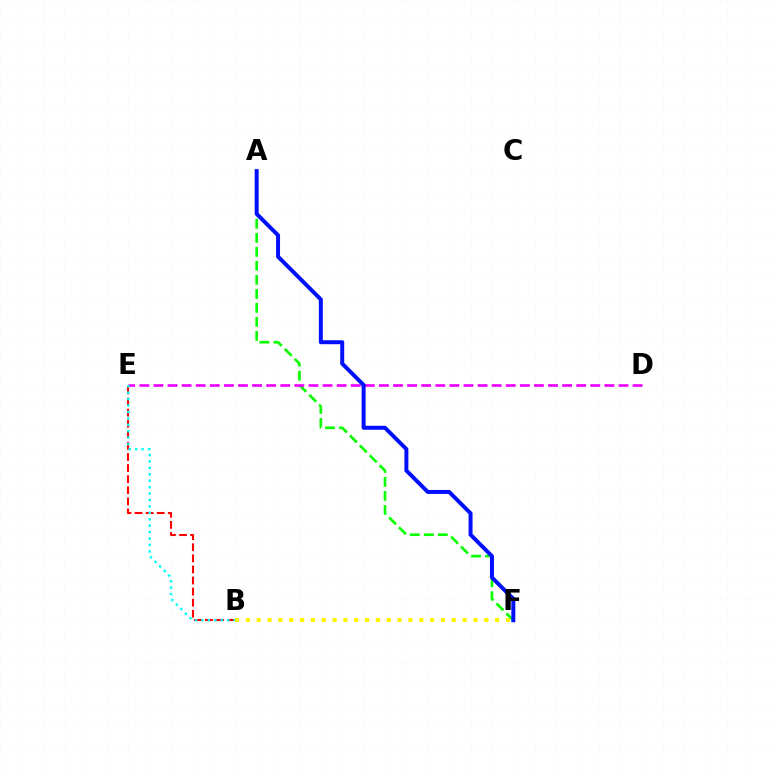{('B', 'E'): [{'color': '#ff0000', 'line_style': 'dashed', 'thickness': 1.51}, {'color': '#00fff6', 'line_style': 'dotted', 'thickness': 1.75}], ('A', 'F'): [{'color': '#08ff00', 'line_style': 'dashed', 'thickness': 1.9}, {'color': '#0010ff', 'line_style': 'solid', 'thickness': 2.87}], ('B', 'F'): [{'color': '#fcf500', 'line_style': 'dotted', 'thickness': 2.94}], ('D', 'E'): [{'color': '#ee00ff', 'line_style': 'dashed', 'thickness': 1.91}]}